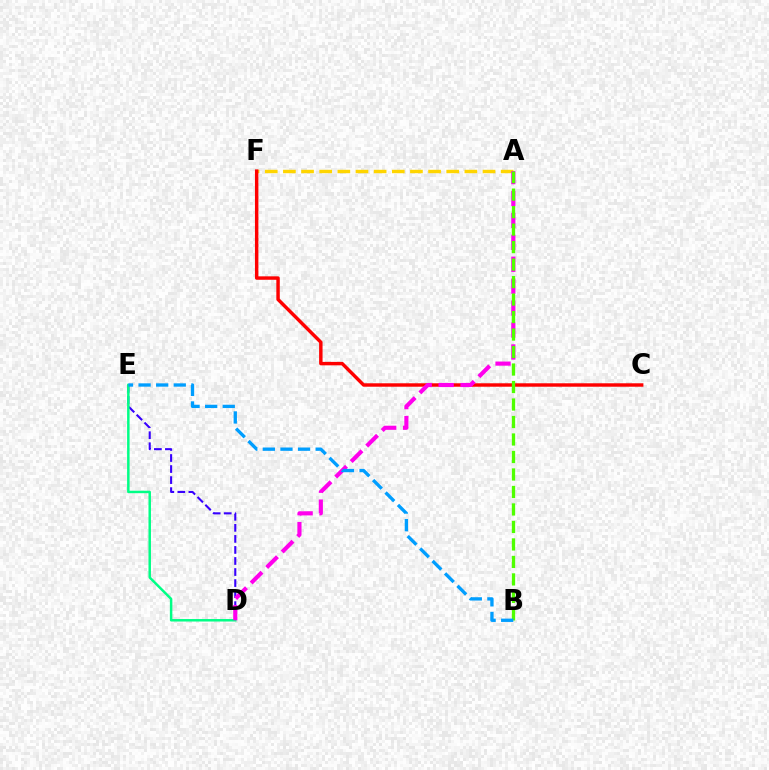{('D', 'E'): [{'color': '#3700ff', 'line_style': 'dashed', 'thickness': 1.5}, {'color': '#00ff86', 'line_style': 'solid', 'thickness': 1.79}], ('A', 'F'): [{'color': '#ffd500', 'line_style': 'dashed', 'thickness': 2.47}], ('C', 'F'): [{'color': '#ff0000', 'line_style': 'solid', 'thickness': 2.47}], ('A', 'D'): [{'color': '#ff00ed', 'line_style': 'dashed', 'thickness': 2.98}], ('A', 'B'): [{'color': '#4fff00', 'line_style': 'dashed', 'thickness': 2.38}], ('B', 'E'): [{'color': '#009eff', 'line_style': 'dashed', 'thickness': 2.39}]}